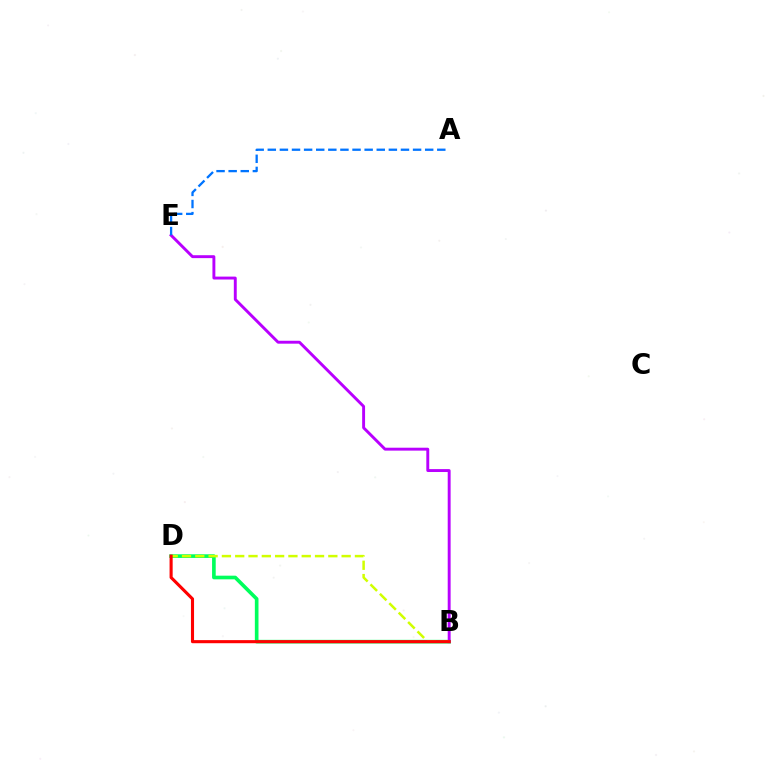{('B', 'D'): [{'color': '#00ff5c', 'line_style': 'solid', 'thickness': 2.62}, {'color': '#d1ff00', 'line_style': 'dashed', 'thickness': 1.81}, {'color': '#ff0000', 'line_style': 'solid', 'thickness': 2.23}], ('B', 'E'): [{'color': '#b900ff', 'line_style': 'solid', 'thickness': 2.1}], ('A', 'E'): [{'color': '#0074ff', 'line_style': 'dashed', 'thickness': 1.64}]}